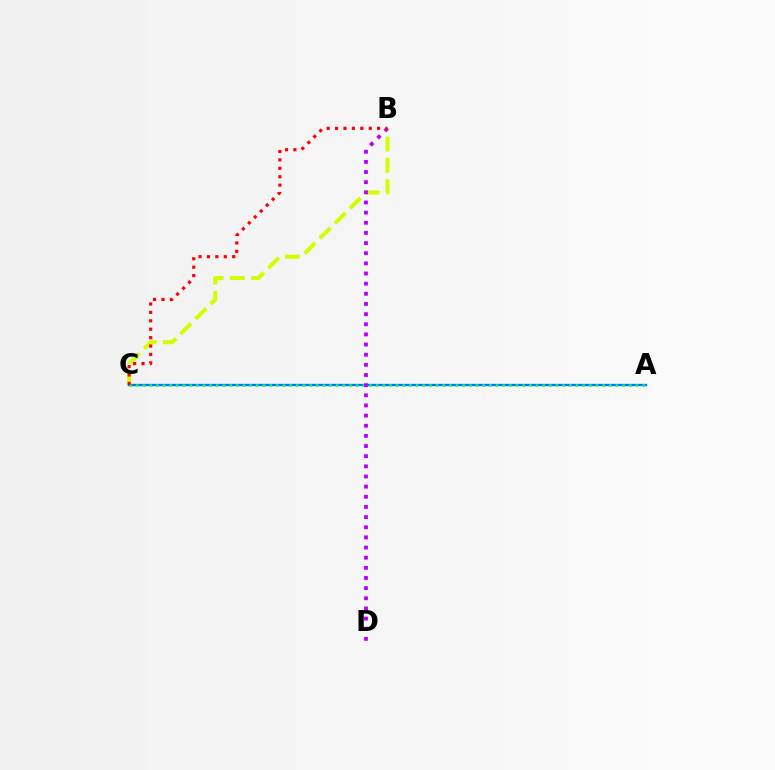{('A', 'C'): [{'color': '#0074ff', 'line_style': 'solid', 'thickness': 1.66}, {'color': '#00ff5c', 'line_style': 'dotted', 'thickness': 1.81}], ('B', 'C'): [{'color': '#d1ff00', 'line_style': 'dashed', 'thickness': 2.89}, {'color': '#ff0000', 'line_style': 'dotted', 'thickness': 2.29}], ('B', 'D'): [{'color': '#b900ff', 'line_style': 'dotted', 'thickness': 2.76}]}